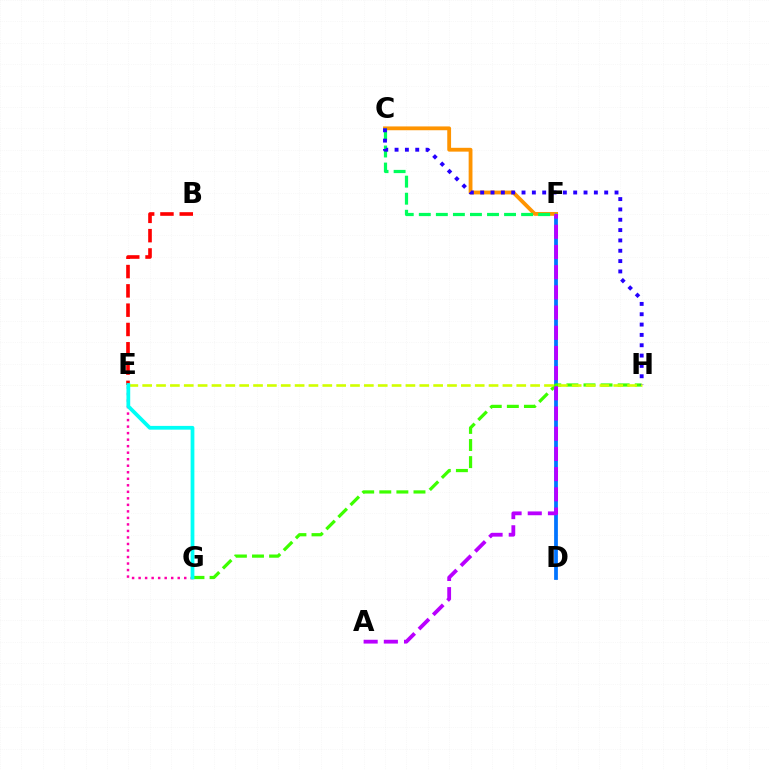{('D', 'F'): [{'color': '#0074ff', 'line_style': 'solid', 'thickness': 2.71}], ('C', 'F'): [{'color': '#ff9400', 'line_style': 'solid', 'thickness': 2.75}, {'color': '#00ff5c', 'line_style': 'dashed', 'thickness': 2.32}], ('G', 'H'): [{'color': '#3dff00', 'line_style': 'dashed', 'thickness': 2.32}], ('C', 'H'): [{'color': '#2500ff', 'line_style': 'dotted', 'thickness': 2.81}], ('E', 'H'): [{'color': '#d1ff00', 'line_style': 'dashed', 'thickness': 1.88}], ('E', 'G'): [{'color': '#ff00ac', 'line_style': 'dotted', 'thickness': 1.77}, {'color': '#00fff6', 'line_style': 'solid', 'thickness': 2.71}], ('B', 'E'): [{'color': '#ff0000', 'line_style': 'dashed', 'thickness': 2.62}], ('A', 'F'): [{'color': '#b900ff', 'line_style': 'dashed', 'thickness': 2.74}]}